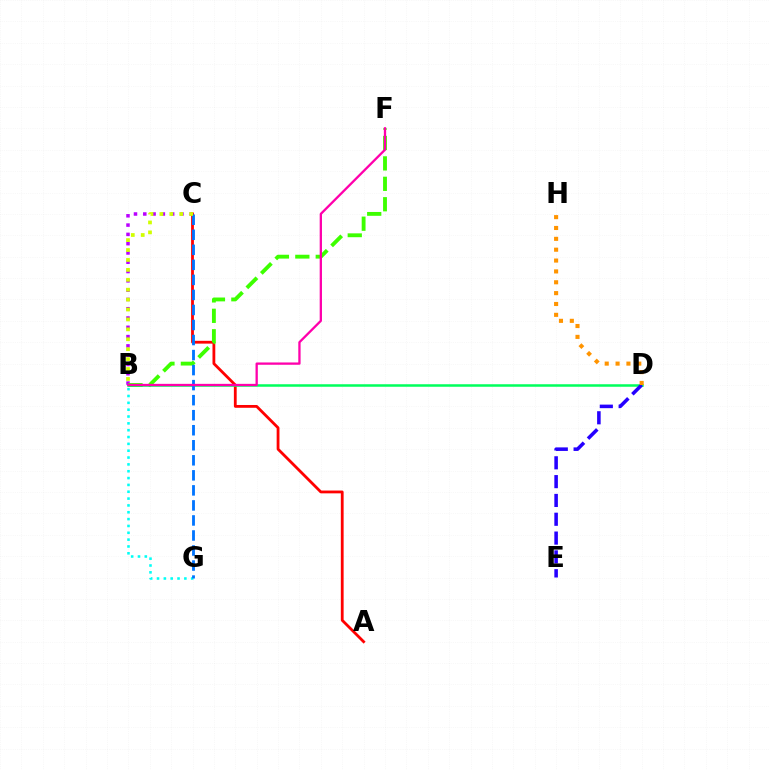{('B', 'G'): [{'color': '#00fff6', 'line_style': 'dotted', 'thickness': 1.86}], ('B', 'C'): [{'color': '#b900ff', 'line_style': 'dotted', 'thickness': 2.52}, {'color': '#d1ff00', 'line_style': 'dotted', 'thickness': 2.69}], ('A', 'C'): [{'color': '#ff0000', 'line_style': 'solid', 'thickness': 2.01}], ('B', 'F'): [{'color': '#3dff00', 'line_style': 'dashed', 'thickness': 2.77}, {'color': '#ff00ac', 'line_style': 'solid', 'thickness': 1.65}], ('B', 'D'): [{'color': '#00ff5c', 'line_style': 'solid', 'thickness': 1.81}], ('C', 'G'): [{'color': '#0074ff', 'line_style': 'dashed', 'thickness': 2.04}], ('D', 'E'): [{'color': '#2500ff', 'line_style': 'dashed', 'thickness': 2.56}], ('D', 'H'): [{'color': '#ff9400', 'line_style': 'dotted', 'thickness': 2.95}]}